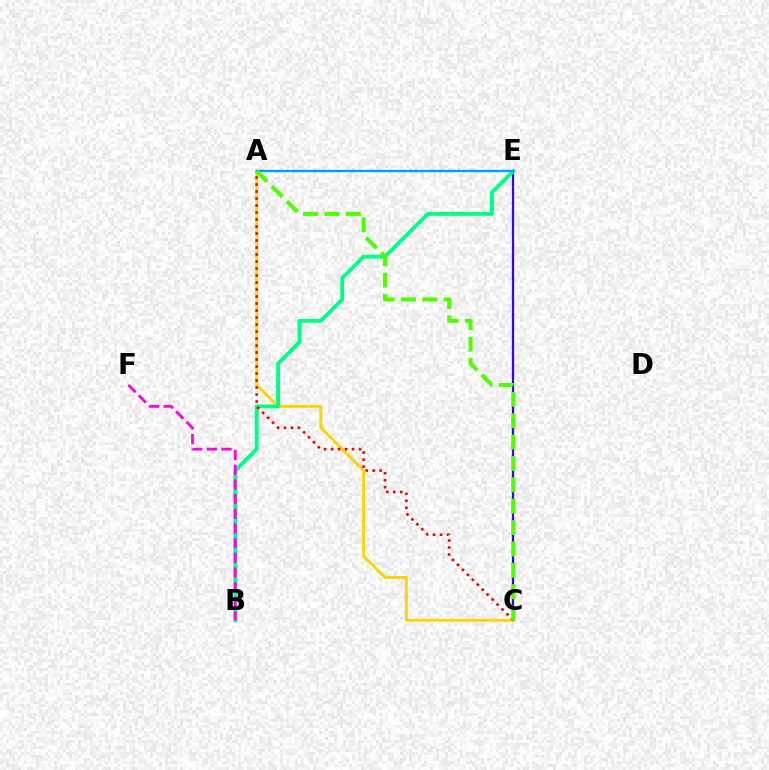{('C', 'E'): [{'color': '#3700ff', 'line_style': 'solid', 'thickness': 1.6}], ('A', 'C'): [{'color': '#ffd500', 'line_style': 'solid', 'thickness': 2.07}, {'color': '#ff0000', 'line_style': 'dotted', 'thickness': 1.9}, {'color': '#4fff00', 'line_style': 'dashed', 'thickness': 2.9}], ('B', 'E'): [{'color': '#00ff86', 'line_style': 'solid', 'thickness': 2.79}], ('B', 'F'): [{'color': '#ff00ed', 'line_style': 'dashed', 'thickness': 1.99}], ('A', 'E'): [{'color': '#009eff', 'line_style': 'solid', 'thickness': 1.71}]}